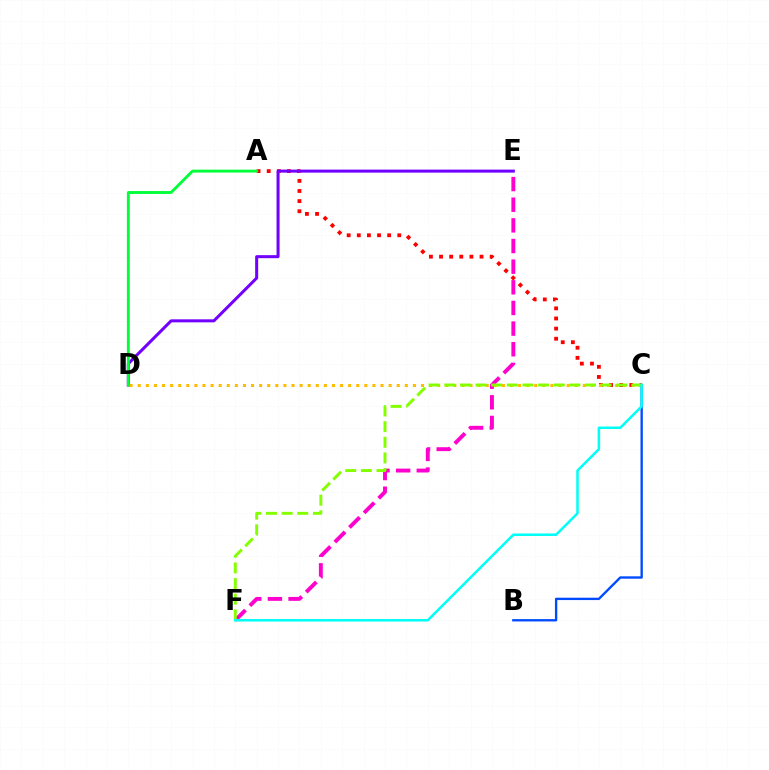{('A', 'C'): [{'color': '#ff0000', 'line_style': 'dotted', 'thickness': 2.75}], ('B', 'C'): [{'color': '#004bff', 'line_style': 'solid', 'thickness': 1.69}], ('E', 'F'): [{'color': '#ff00cf', 'line_style': 'dashed', 'thickness': 2.8}], ('D', 'E'): [{'color': '#7200ff', 'line_style': 'solid', 'thickness': 2.18}], ('C', 'D'): [{'color': '#ffbd00', 'line_style': 'dotted', 'thickness': 2.2}], ('C', 'F'): [{'color': '#84ff00', 'line_style': 'dashed', 'thickness': 2.12}, {'color': '#00fff6', 'line_style': 'solid', 'thickness': 1.81}], ('A', 'D'): [{'color': '#00ff39', 'line_style': 'solid', 'thickness': 2.08}]}